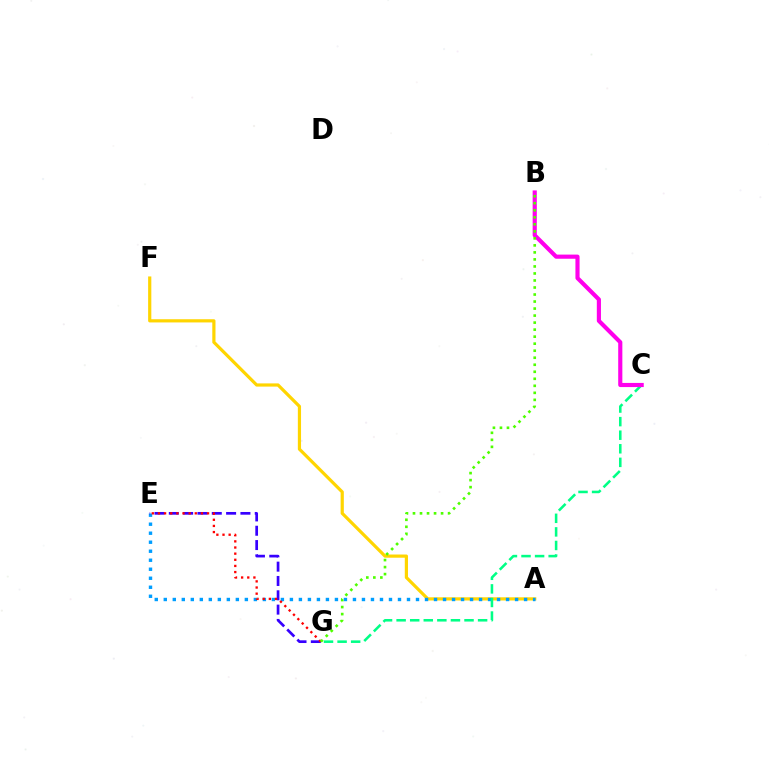{('A', 'F'): [{'color': '#ffd500', 'line_style': 'solid', 'thickness': 2.31}], ('A', 'E'): [{'color': '#009eff', 'line_style': 'dotted', 'thickness': 2.45}], ('E', 'G'): [{'color': '#3700ff', 'line_style': 'dashed', 'thickness': 1.95}, {'color': '#ff0000', 'line_style': 'dotted', 'thickness': 1.67}], ('C', 'G'): [{'color': '#00ff86', 'line_style': 'dashed', 'thickness': 1.84}], ('B', 'C'): [{'color': '#ff00ed', 'line_style': 'solid', 'thickness': 2.98}], ('B', 'G'): [{'color': '#4fff00', 'line_style': 'dotted', 'thickness': 1.91}]}